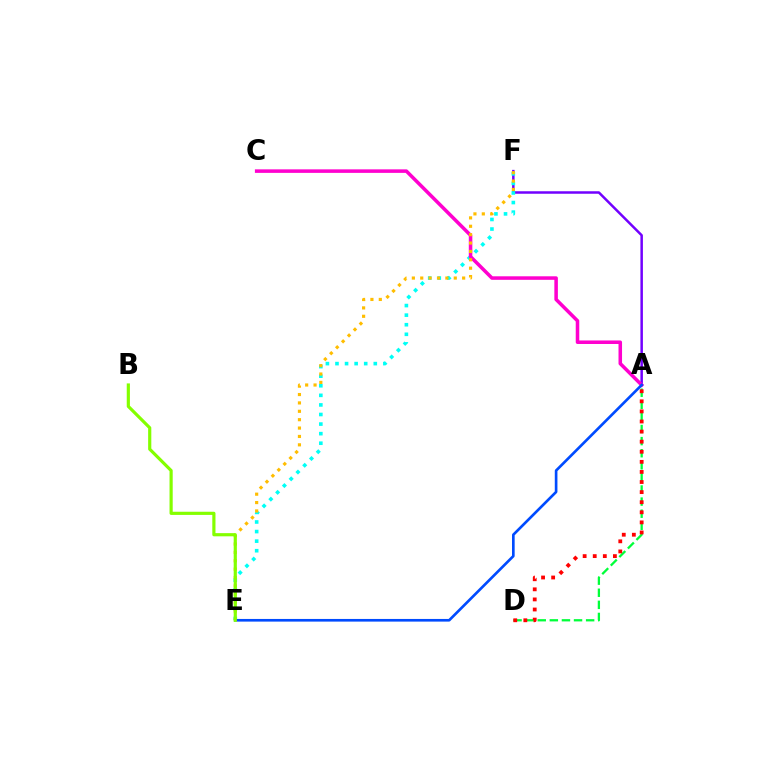{('A', 'F'): [{'color': '#7200ff', 'line_style': 'solid', 'thickness': 1.8}], ('E', 'F'): [{'color': '#00fff6', 'line_style': 'dotted', 'thickness': 2.6}, {'color': '#ffbd00', 'line_style': 'dotted', 'thickness': 2.28}], ('A', 'D'): [{'color': '#00ff39', 'line_style': 'dashed', 'thickness': 1.64}, {'color': '#ff0000', 'line_style': 'dotted', 'thickness': 2.74}], ('A', 'C'): [{'color': '#ff00cf', 'line_style': 'solid', 'thickness': 2.54}], ('A', 'E'): [{'color': '#004bff', 'line_style': 'solid', 'thickness': 1.91}], ('B', 'E'): [{'color': '#84ff00', 'line_style': 'solid', 'thickness': 2.28}]}